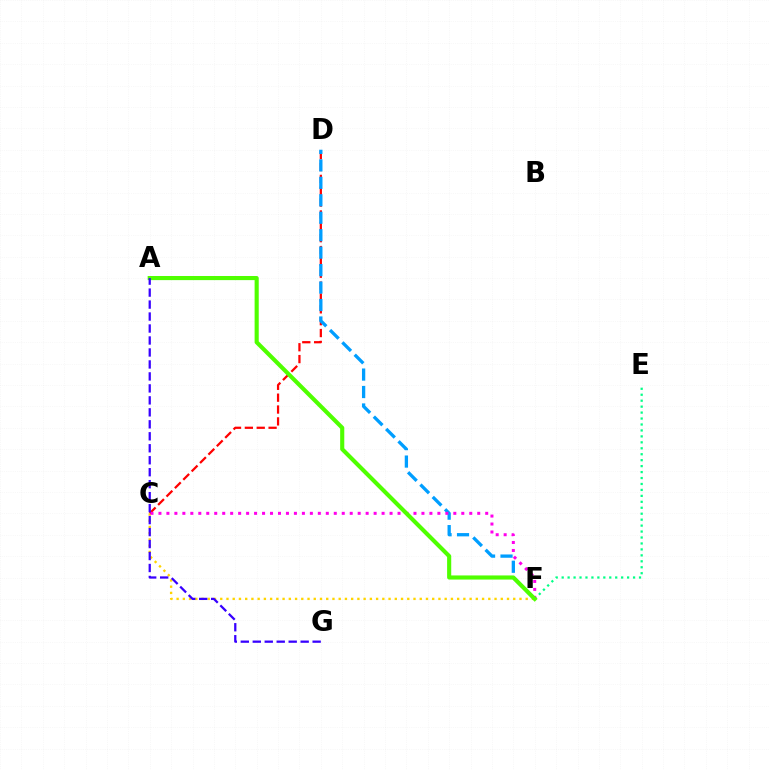{('C', 'F'): [{'color': '#ffd500', 'line_style': 'dotted', 'thickness': 1.69}, {'color': '#ff00ed', 'line_style': 'dotted', 'thickness': 2.17}], ('C', 'D'): [{'color': '#ff0000', 'line_style': 'dashed', 'thickness': 1.61}], ('E', 'F'): [{'color': '#00ff86', 'line_style': 'dotted', 'thickness': 1.62}], ('D', 'F'): [{'color': '#009eff', 'line_style': 'dashed', 'thickness': 2.37}], ('A', 'F'): [{'color': '#4fff00', 'line_style': 'solid', 'thickness': 2.96}], ('A', 'G'): [{'color': '#3700ff', 'line_style': 'dashed', 'thickness': 1.63}]}